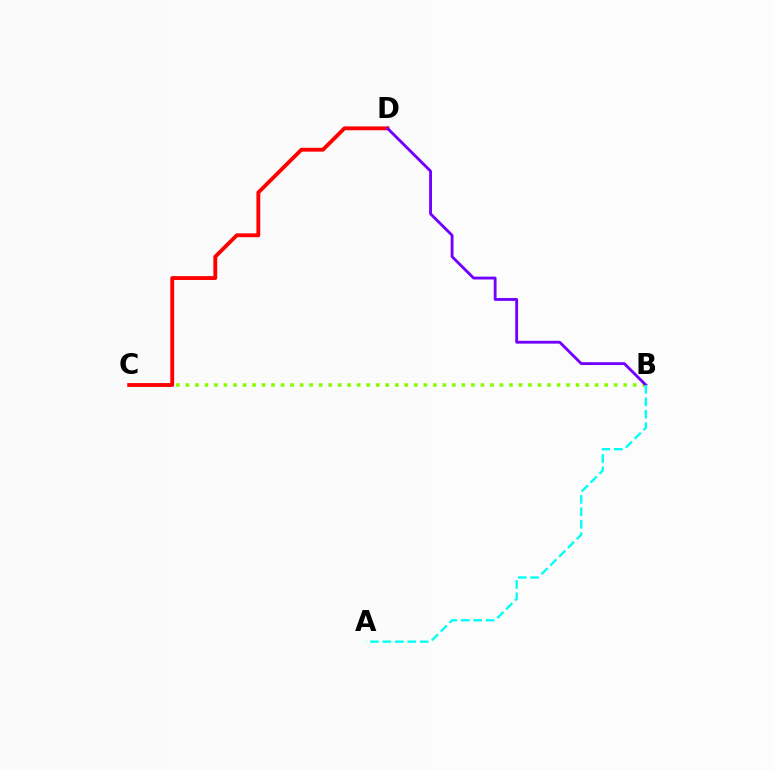{('B', 'C'): [{'color': '#84ff00', 'line_style': 'dotted', 'thickness': 2.59}], ('C', 'D'): [{'color': '#ff0000', 'line_style': 'solid', 'thickness': 2.77}], ('B', 'D'): [{'color': '#7200ff', 'line_style': 'solid', 'thickness': 2.05}], ('A', 'B'): [{'color': '#00fff6', 'line_style': 'dashed', 'thickness': 1.69}]}